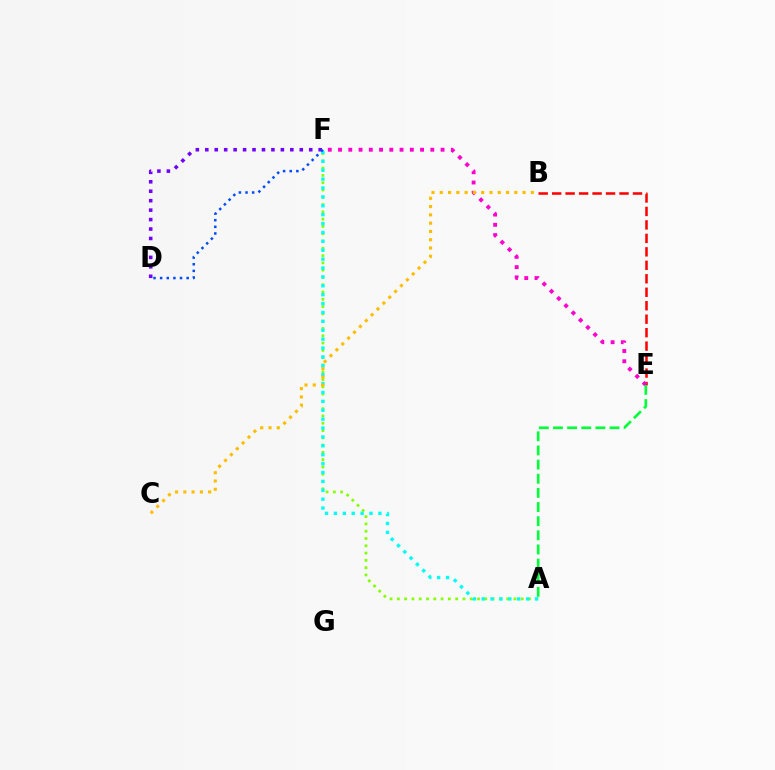{('B', 'E'): [{'color': '#ff0000', 'line_style': 'dashed', 'thickness': 1.83}], ('E', 'F'): [{'color': '#ff00cf', 'line_style': 'dotted', 'thickness': 2.79}], ('D', 'F'): [{'color': '#7200ff', 'line_style': 'dotted', 'thickness': 2.57}, {'color': '#004bff', 'line_style': 'dotted', 'thickness': 1.8}], ('A', 'F'): [{'color': '#84ff00', 'line_style': 'dotted', 'thickness': 1.98}, {'color': '#00fff6', 'line_style': 'dotted', 'thickness': 2.42}], ('B', 'C'): [{'color': '#ffbd00', 'line_style': 'dotted', 'thickness': 2.25}], ('A', 'E'): [{'color': '#00ff39', 'line_style': 'dashed', 'thickness': 1.92}]}